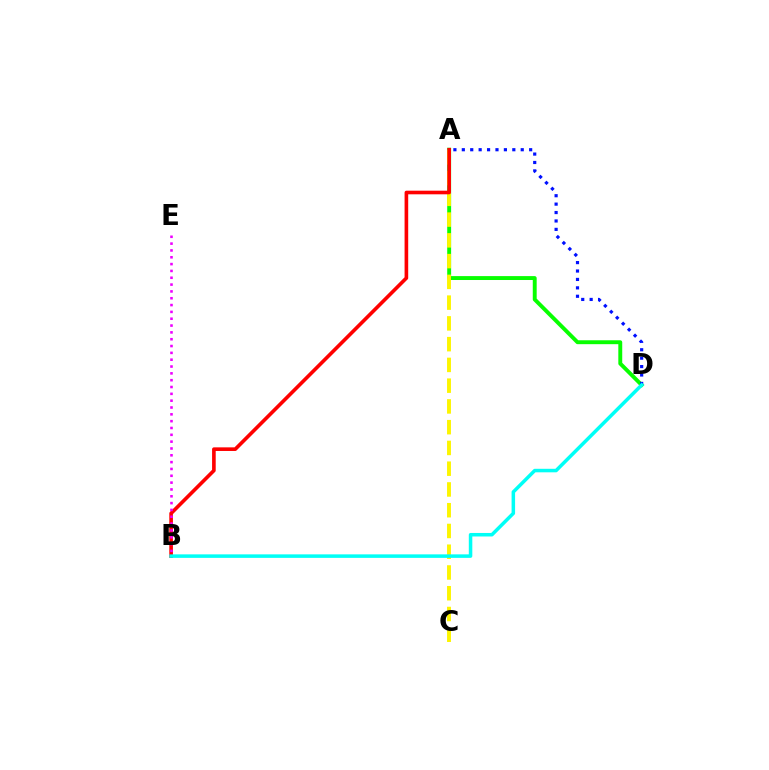{('A', 'D'): [{'color': '#08ff00', 'line_style': 'solid', 'thickness': 2.81}, {'color': '#0010ff', 'line_style': 'dotted', 'thickness': 2.29}], ('A', 'C'): [{'color': '#fcf500', 'line_style': 'dashed', 'thickness': 2.82}], ('A', 'B'): [{'color': '#ff0000', 'line_style': 'solid', 'thickness': 2.61}], ('B', 'E'): [{'color': '#ee00ff', 'line_style': 'dotted', 'thickness': 1.86}], ('B', 'D'): [{'color': '#00fff6', 'line_style': 'solid', 'thickness': 2.53}]}